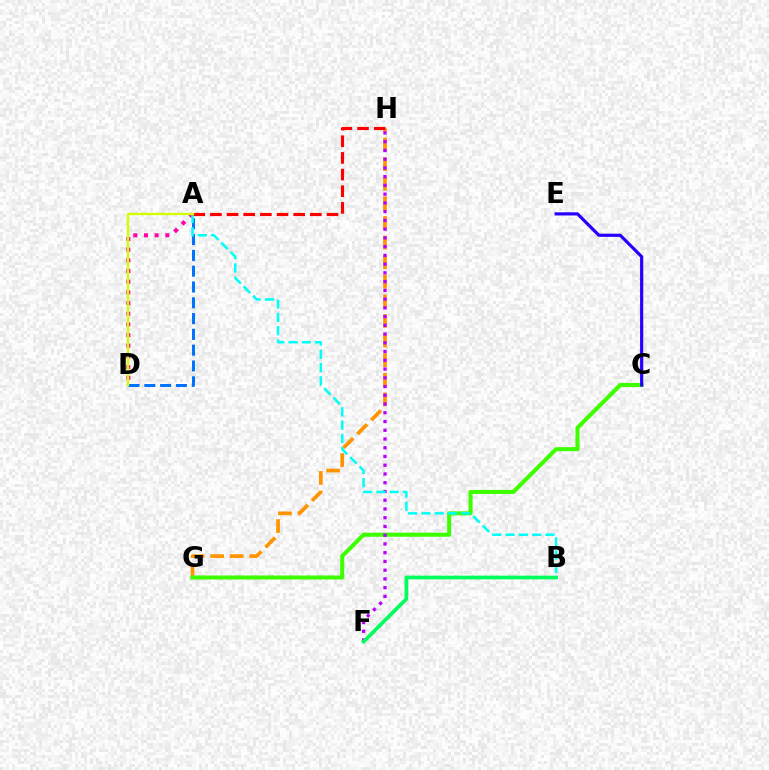{('G', 'H'): [{'color': '#ff9400', 'line_style': 'dashed', 'thickness': 2.66}], ('C', 'G'): [{'color': '#3dff00', 'line_style': 'solid', 'thickness': 2.92}], ('A', 'D'): [{'color': '#0074ff', 'line_style': 'dashed', 'thickness': 2.15}, {'color': '#ff00ac', 'line_style': 'dotted', 'thickness': 2.9}, {'color': '#d1ff00', 'line_style': 'solid', 'thickness': 1.66}], ('F', 'H'): [{'color': '#b900ff', 'line_style': 'dotted', 'thickness': 2.38}], ('C', 'E'): [{'color': '#2500ff', 'line_style': 'solid', 'thickness': 2.29}], ('A', 'B'): [{'color': '#00fff6', 'line_style': 'dashed', 'thickness': 1.8}], ('A', 'H'): [{'color': '#ff0000', 'line_style': 'dashed', 'thickness': 2.26}], ('B', 'F'): [{'color': '#00ff5c', 'line_style': 'solid', 'thickness': 2.65}]}